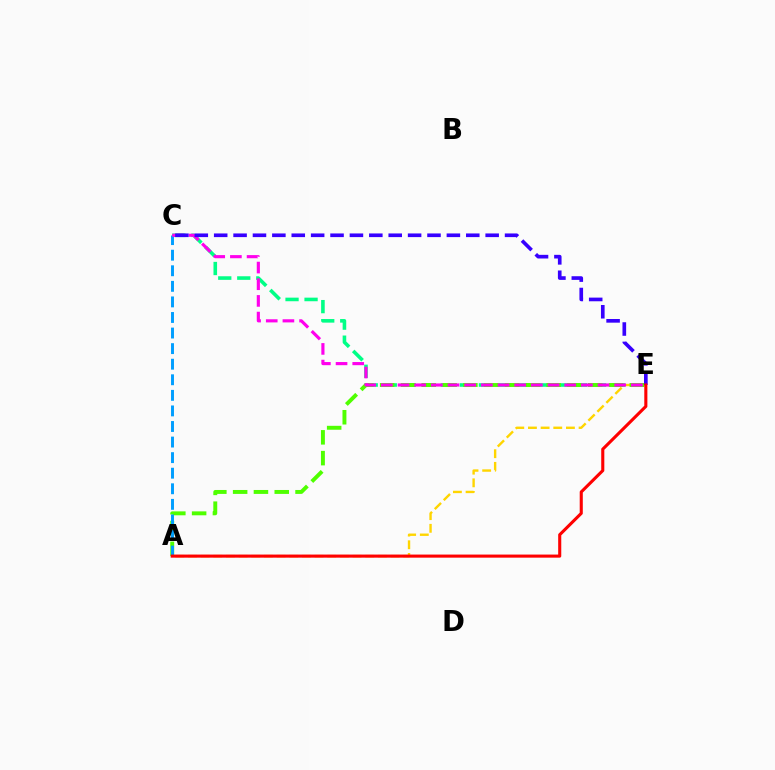{('C', 'E'): [{'color': '#00ff86', 'line_style': 'dashed', 'thickness': 2.58}, {'color': '#ff00ed', 'line_style': 'dashed', 'thickness': 2.26}, {'color': '#3700ff', 'line_style': 'dashed', 'thickness': 2.63}], ('A', 'E'): [{'color': '#ffd500', 'line_style': 'dashed', 'thickness': 1.72}, {'color': '#4fff00', 'line_style': 'dashed', 'thickness': 2.83}, {'color': '#ff0000', 'line_style': 'solid', 'thickness': 2.22}], ('A', 'C'): [{'color': '#009eff', 'line_style': 'dashed', 'thickness': 2.12}]}